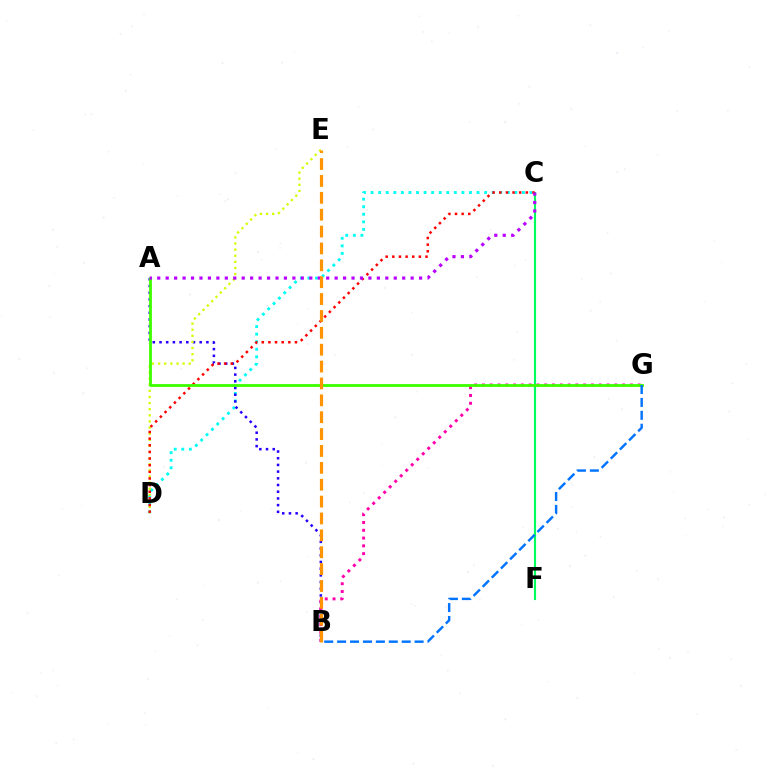{('C', 'D'): [{'color': '#00fff6', 'line_style': 'dotted', 'thickness': 2.06}, {'color': '#ff0000', 'line_style': 'dotted', 'thickness': 1.8}], ('A', 'B'): [{'color': '#2500ff', 'line_style': 'dotted', 'thickness': 1.82}], ('D', 'E'): [{'color': '#d1ff00', 'line_style': 'dotted', 'thickness': 1.66}], ('C', 'F'): [{'color': '#00ff5c', 'line_style': 'solid', 'thickness': 1.55}], ('B', 'G'): [{'color': '#ff00ac', 'line_style': 'dotted', 'thickness': 2.12}, {'color': '#0074ff', 'line_style': 'dashed', 'thickness': 1.75}], ('A', 'G'): [{'color': '#3dff00', 'line_style': 'solid', 'thickness': 2.03}], ('A', 'C'): [{'color': '#b900ff', 'line_style': 'dotted', 'thickness': 2.3}], ('B', 'E'): [{'color': '#ff9400', 'line_style': 'dashed', 'thickness': 2.29}]}